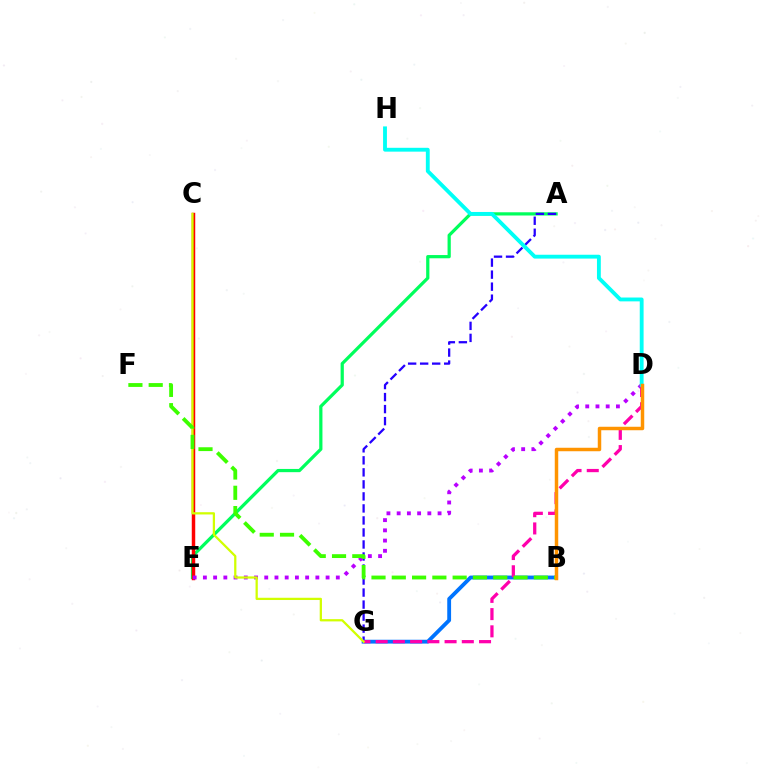{('A', 'E'): [{'color': '#00ff5c', 'line_style': 'solid', 'thickness': 2.32}], ('A', 'G'): [{'color': '#2500ff', 'line_style': 'dashed', 'thickness': 1.63}], ('B', 'G'): [{'color': '#0074ff', 'line_style': 'solid', 'thickness': 2.76}], ('C', 'E'): [{'color': '#ff0000', 'line_style': 'solid', 'thickness': 2.5}], ('D', 'E'): [{'color': '#b900ff', 'line_style': 'dotted', 'thickness': 2.78}], ('D', 'G'): [{'color': '#ff00ac', 'line_style': 'dashed', 'thickness': 2.34}], ('C', 'G'): [{'color': '#d1ff00', 'line_style': 'solid', 'thickness': 1.63}], ('D', 'H'): [{'color': '#00fff6', 'line_style': 'solid', 'thickness': 2.77}], ('B', 'F'): [{'color': '#3dff00', 'line_style': 'dashed', 'thickness': 2.76}], ('B', 'D'): [{'color': '#ff9400', 'line_style': 'solid', 'thickness': 2.5}]}